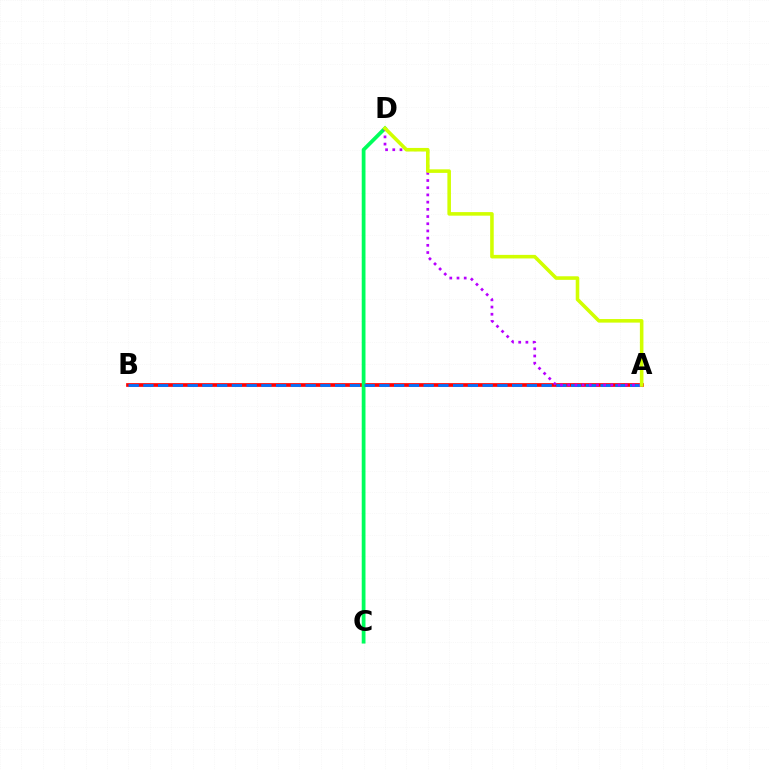{('A', 'B'): [{'color': '#ff0000', 'line_style': 'solid', 'thickness': 2.67}, {'color': '#0074ff', 'line_style': 'dashed', 'thickness': 2.0}], ('C', 'D'): [{'color': '#00ff5c', 'line_style': 'solid', 'thickness': 2.71}], ('A', 'D'): [{'color': '#b900ff', 'line_style': 'dotted', 'thickness': 1.96}, {'color': '#d1ff00', 'line_style': 'solid', 'thickness': 2.57}]}